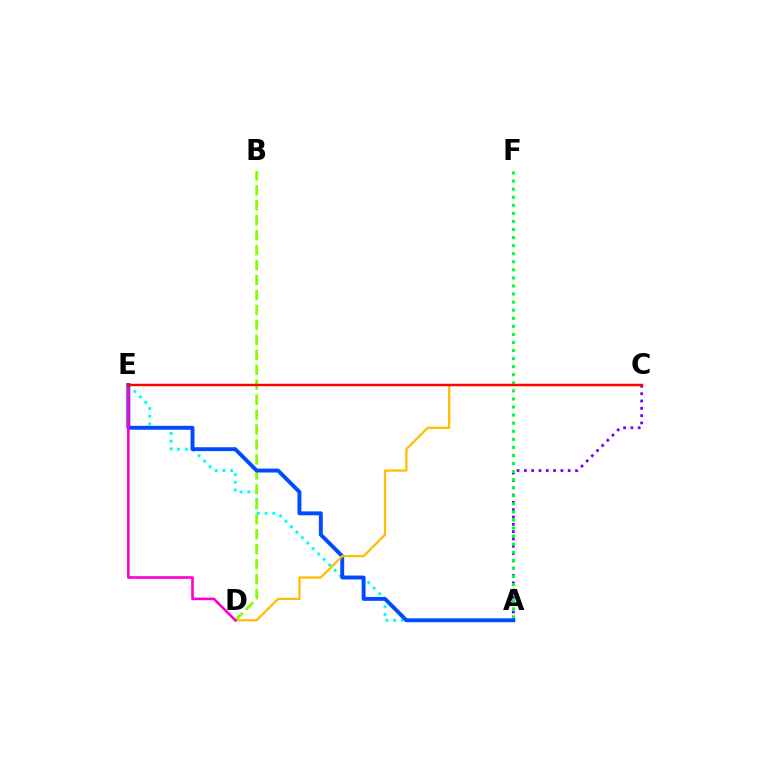{('A', 'E'): [{'color': '#00fff6', 'line_style': 'dotted', 'thickness': 2.1}, {'color': '#004bff', 'line_style': 'solid', 'thickness': 2.82}], ('A', 'C'): [{'color': '#7200ff', 'line_style': 'dotted', 'thickness': 1.99}], ('B', 'D'): [{'color': '#84ff00', 'line_style': 'dashed', 'thickness': 2.03}], ('A', 'F'): [{'color': '#00ff39', 'line_style': 'dotted', 'thickness': 2.19}], ('C', 'D'): [{'color': '#ffbd00', 'line_style': 'solid', 'thickness': 1.62}], ('D', 'E'): [{'color': '#ff00cf', 'line_style': 'solid', 'thickness': 1.89}], ('C', 'E'): [{'color': '#ff0000', 'line_style': 'solid', 'thickness': 1.76}]}